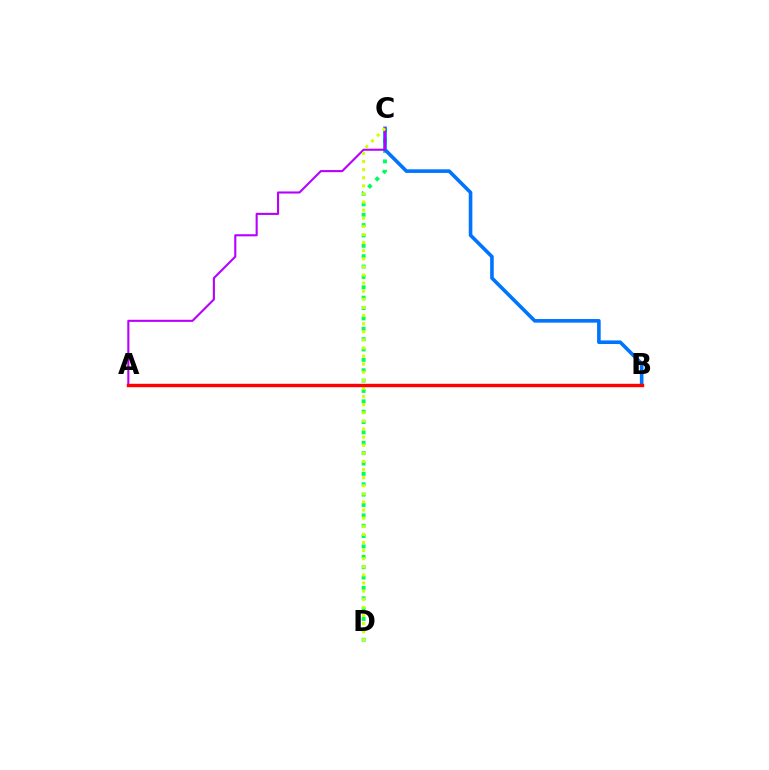{('C', 'D'): [{'color': '#00ff5c', 'line_style': 'dotted', 'thickness': 2.82}, {'color': '#d1ff00', 'line_style': 'dotted', 'thickness': 2.2}], ('B', 'C'): [{'color': '#0074ff', 'line_style': 'solid', 'thickness': 2.6}], ('A', 'C'): [{'color': '#b900ff', 'line_style': 'solid', 'thickness': 1.51}], ('A', 'B'): [{'color': '#ff0000', 'line_style': 'solid', 'thickness': 2.45}]}